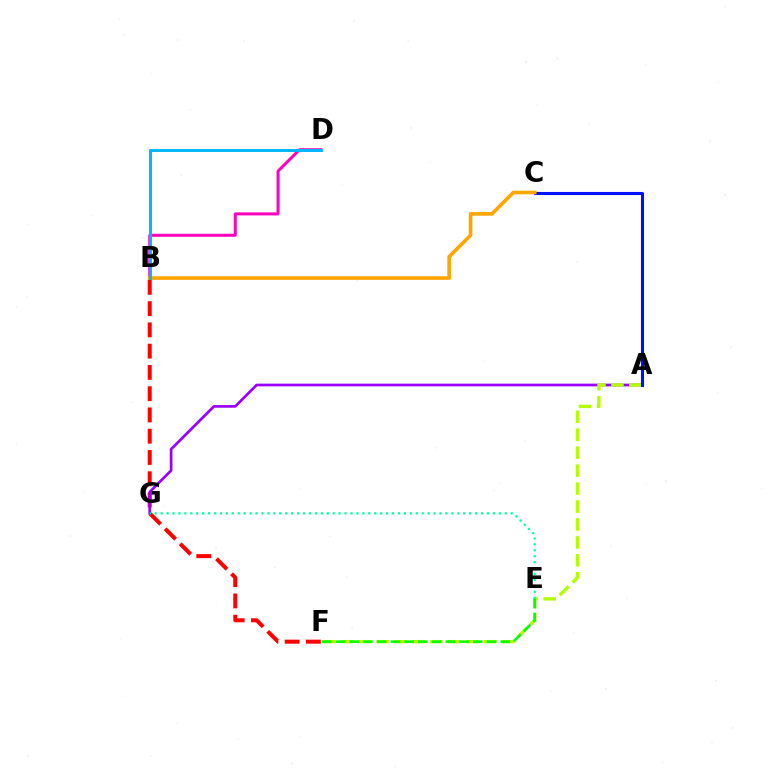{('B', 'D'): [{'color': '#ff00bd', 'line_style': 'solid', 'thickness': 2.17}, {'color': '#00b5ff', 'line_style': 'solid', 'thickness': 2.11}], ('B', 'F'): [{'color': '#ff0000', 'line_style': 'dashed', 'thickness': 2.89}], ('A', 'G'): [{'color': '#9b00ff', 'line_style': 'solid', 'thickness': 1.95}], ('A', 'F'): [{'color': '#b3ff00', 'line_style': 'dashed', 'thickness': 2.44}], ('E', 'F'): [{'color': '#08ff00', 'line_style': 'dashed', 'thickness': 1.87}], ('A', 'C'): [{'color': '#0010ff', 'line_style': 'solid', 'thickness': 2.22}], ('B', 'C'): [{'color': '#ffa500', 'line_style': 'solid', 'thickness': 2.62}], ('E', 'G'): [{'color': '#00ff9d', 'line_style': 'dotted', 'thickness': 1.61}]}